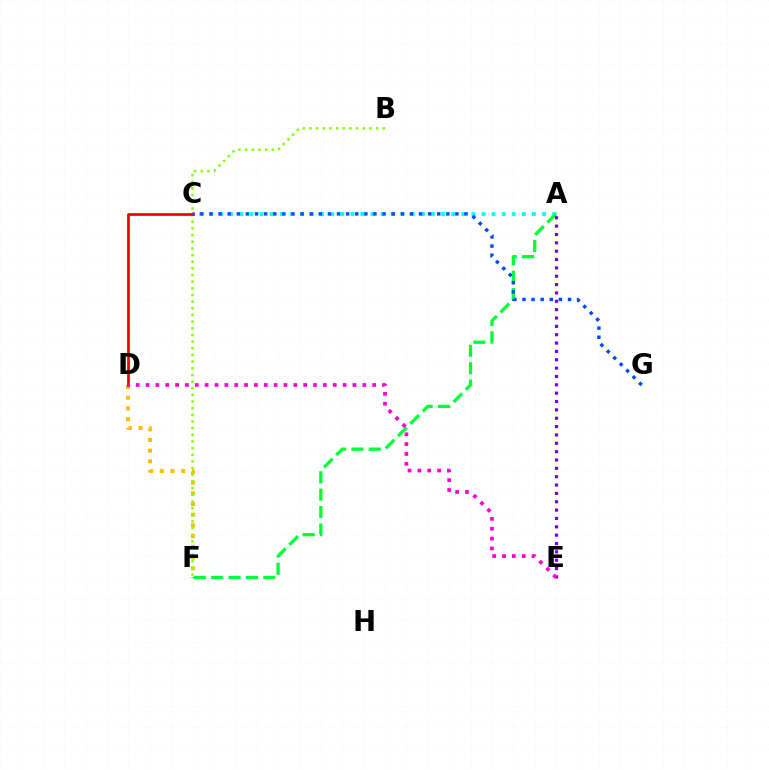{('D', 'F'): [{'color': '#ffbd00', 'line_style': 'dotted', 'thickness': 2.91}], ('A', 'C'): [{'color': '#00fff6', 'line_style': 'dotted', 'thickness': 2.74}], ('B', 'F'): [{'color': '#84ff00', 'line_style': 'dotted', 'thickness': 1.81}], ('A', 'F'): [{'color': '#00ff39', 'line_style': 'dashed', 'thickness': 2.36}], ('A', 'E'): [{'color': '#7200ff', 'line_style': 'dotted', 'thickness': 2.27}], ('C', 'D'): [{'color': '#ff0000', 'line_style': 'solid', 'thickness': 2.0}], ('C', 'G'): [{'color': '#004bff', 'line_style': 'dotted', 'thickness': 2.47}], ('D', 'E'): [{'color': '#ff00cf', 'line_style': 'dotted', 'thickness': 2.68}]}